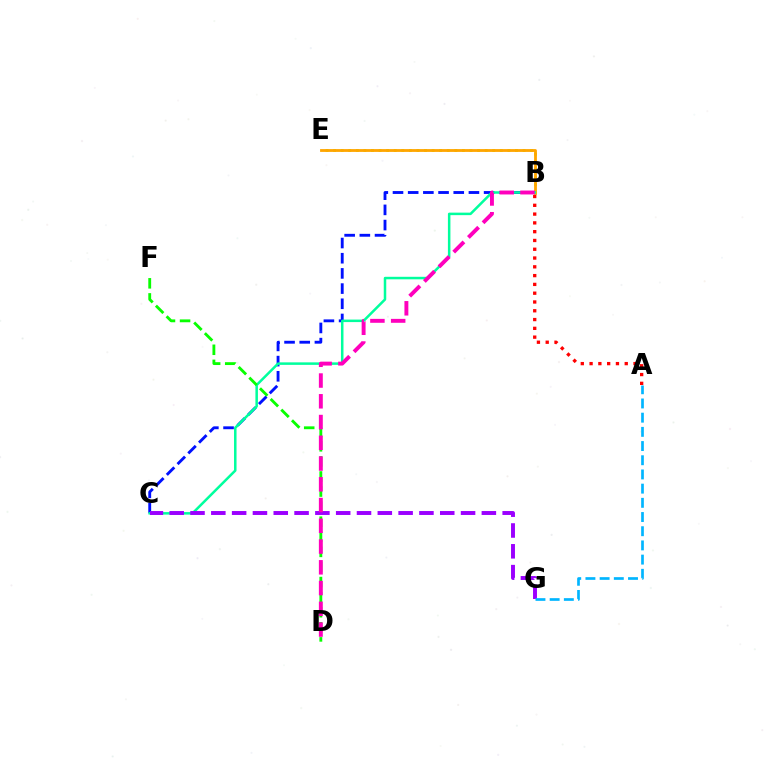{('B', 'E'): [{'color': '#b3ff00', 'line_style': 'dotted', 'thickness': 2.06}, {'color': '#ffa500', 'line_style': 'solid', 'thickness': 2.02}], ('B', 'C'): [{'color': '#0010ff', 'line_style': 'dashed', 'thickness': 2.06}, {'color': '#00ff9d', 'line_style': 'solid', 'thickness': 1.81}], ('C', 'G'): [{'color': '#9b00ff', 'line_style': 'dashed', 'thickness': 2.83}], ('D', 'F'): [{'color': '#08ff00', 'line_style': 'dashed', 'thickness': 2.05}], ('A', 'G'): [{'color': '#00b5ff', 'line_style': 'dashed', 'thickness': 1.93}], ('A', 'B'): [{'color': '#ff0000', 'line_style': 'dotted', 'thickness': 2.39}], ('B', 'D'): [{'color': '#ff00bd', 'line_style': 'dashed', 'thickness': 2.82}]}